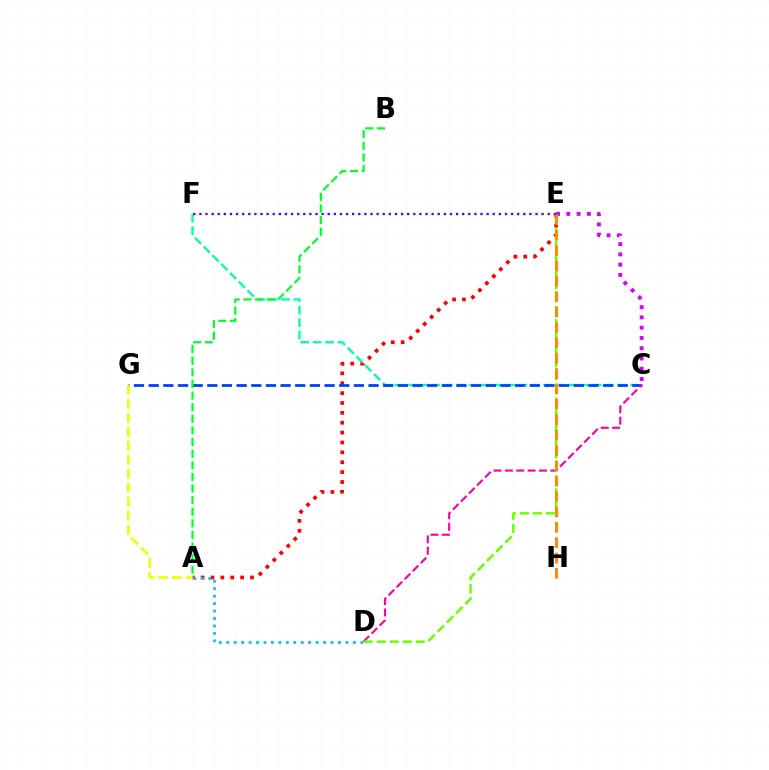{('A', 'E'): [{'color': '#ff0000', 'line_style': 'dotted', 'thickness': 2.68}], ('C', 'F'): [{'color': '#00ffaf', 'line_style': 'dashed', 'thickness': 1.69}], ('C', 'E'): [{'color': '#d600ff', 'line_style': 'dotted', 'thickness': 2.79}], ('C', 'G'): [{'color': '#003fff', 'line_style': 'dashed', 'thickness': 1.99}], ('A', 'B'): [{'color': '#00ff27', 'line_style': 'dashed', 'thickness': 1.58}], ('A', 'D'): [{'color': '#00c7ff', 'line_style': 'dotted', 'thickness': 2.02}], ('C', 'D'): [{'color': '#ff00a0', 'line_style': 'dashed', 'thickness': 1.54}], ('E', 'F'): [{'color': '#4f00ff', 'line_style': 'dotted', 'thickness': 1.66}], ('A', 'G'): [{'color': '#eeff00', 'line_style': 'dashed', 'thickness': 1.9}], ('D', 'E'): [{'color': '#66ff00', 'line_style': 'dashed', 'thickness': 1.77}], ('E', 'H'): [{'color': '#ff8800', 'line_style': 'dashed', 'thickness': 2.09}]}